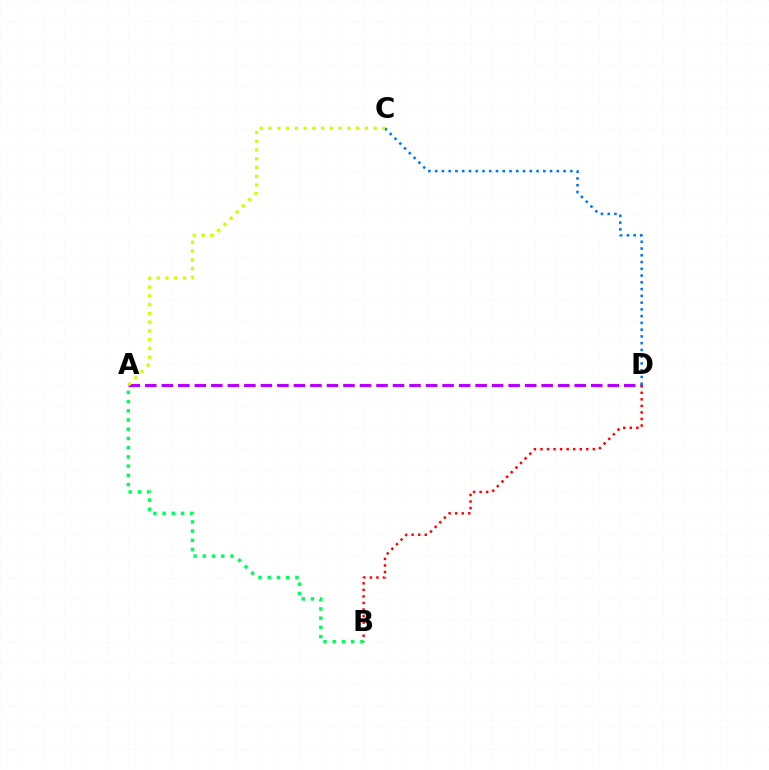{('A', 'D'): [{'color': '#b900ff', 'line_style': 'dashed', 'thickness': 2.24}], ('B', 'D'): [{'color': '#ff0000', 'line_style': 'dotted', 'thickness': 1.78}], ('C', 'D'): [{'color': '#0074ff', 'line_style': 'dotted', 'thickness': 1.84}], ('A', 'C'): [{'color': '#d1ff00', 'line_style': 'dotted', 'thickness': 2.38}], ('A', 'B'): [{'color': '#00ff5c', 'line_style': 'dotted', 'thickness': 2.51}]}